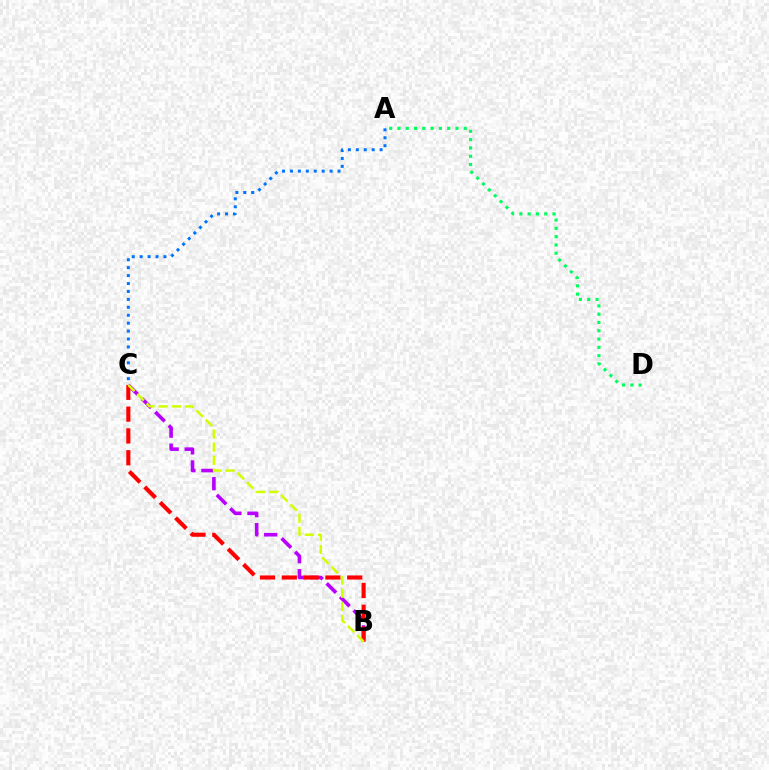{('A', 'D'): [{'color': '#00ff5c', 'line_style': 'dotted', 'thickness': 2.25}], ('B', 'C'): [{'color': '#b900ff', 'line_style': 'dashed', 'thickness': 2.59}, {'color': '#ff0000', 'line_style': 'dashed', 'thickness': 2.96}, {'color': '#d1ff00', 'line_style': 'dashed', 'thickness': 1.79}], ('A', 'C'): [{'color': '#0074ff', 'line_style': 'dotted', 'thickness': 2.15}]}